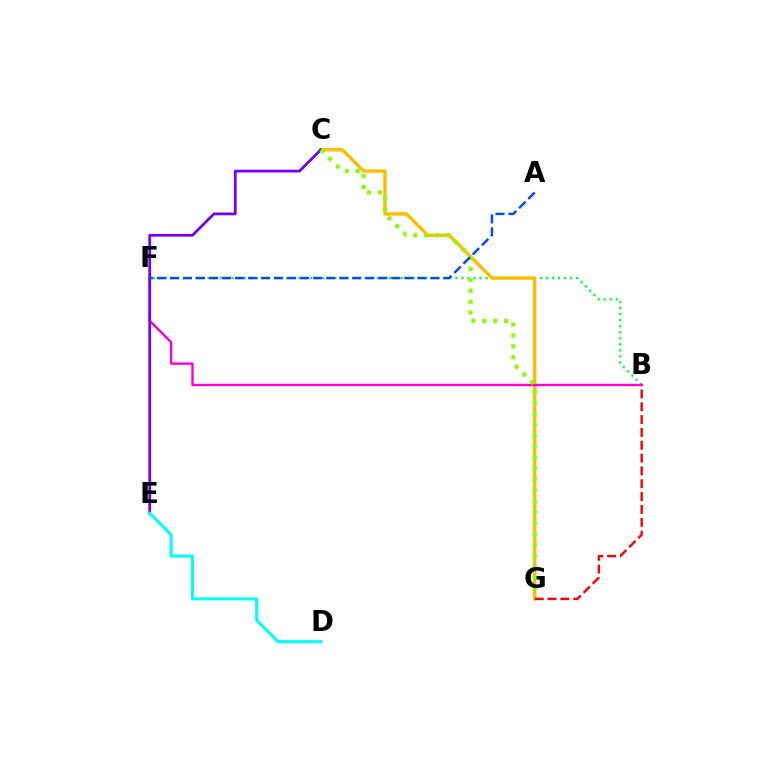{('B', 'F'): [{'color': '#00ff39', 'line_style': 'dotted', 'thickness': 1.64}, {'color': '#ff00cf', 'line_style': 'solid', 'thickness': 1.7}], ('C', 'G'): [{'color': '#ffbd00', 'line_style': 'solid', 'thickness': 2.44}, {'color': '#84ff00', 'line_style': 'dotted', 'thickness': 2.97}], ('C', 'E'): [{'color': '#7200ff', 'line_style': 'solid', 'thickness': 1.98}], ('A', 'F'): [{'color': '#004bff', 'line_style': 'dashed', 'thickness': 1.77}], ('B', 'G'): [{'color': '#ff0000', 'line_style': 'dashed', 'thickness': 1.74}], ('D', 'E'): [{'color': '#00fff6', 'line_style': 'solid', 'thickness': 2.21}]}